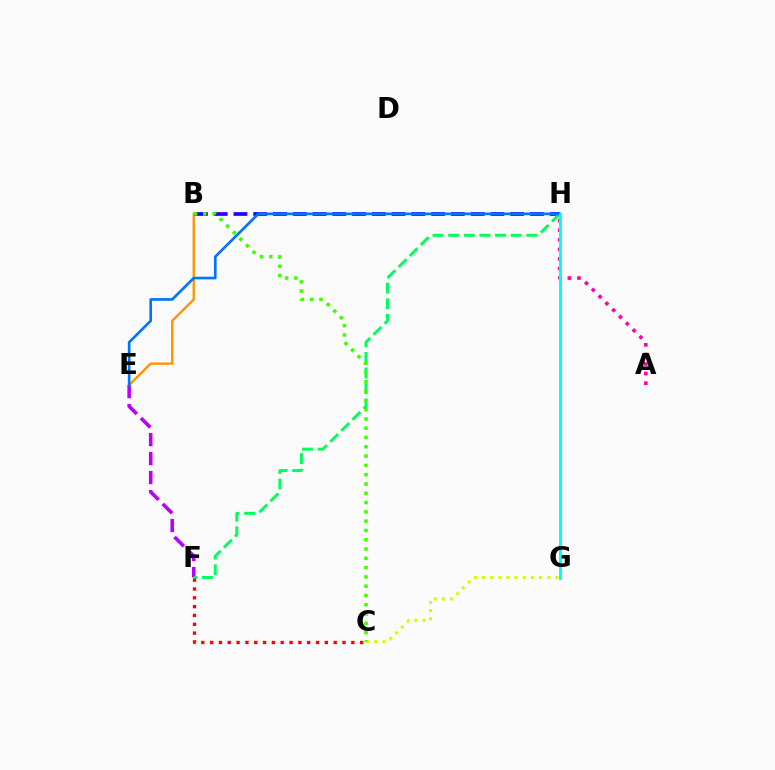{('C', 'G'): [{'color': '#d1ff00', 'line_style': 'dotted', 'thickness': 2.22}], ('E', 'F'): [{'color': '#b900ff', 'line_style': 'dashed', 'thickness': 2.58}], ('B', 'E'): [{'color': '#ff9400', 'line_style': 'solid', 'thickness': 1.71}], ('B', 'H'): [{'color': '#2500ff', 'line_style': 'dashed', 'thickness': 2.69}], ('F', 'H'): [{'color': '#00ff5c', 'line_style': 'dashed', 'thickness': 2.12}], ('E', 'H'): [{'color': '#0074ff', 'line_style': 'solid', 'thickness': 1.92}], ('A', 'H'): [{'color': '#ff00ac', 'line_style': 'dotted', 'thickness': 2.61}], ('B', 'C'): [{'color': '#3dff00', 'line_style': 'dotted', 'thickness': 2.52}], ('C', 'F'): [{'color': '#ff0000', 'line_style': 'dotted', 'thickness': 2.4}], ('G', 'H'): [{'color': '#00fff6', 'line_style': 'solid', 'thickness': 2.11}]}